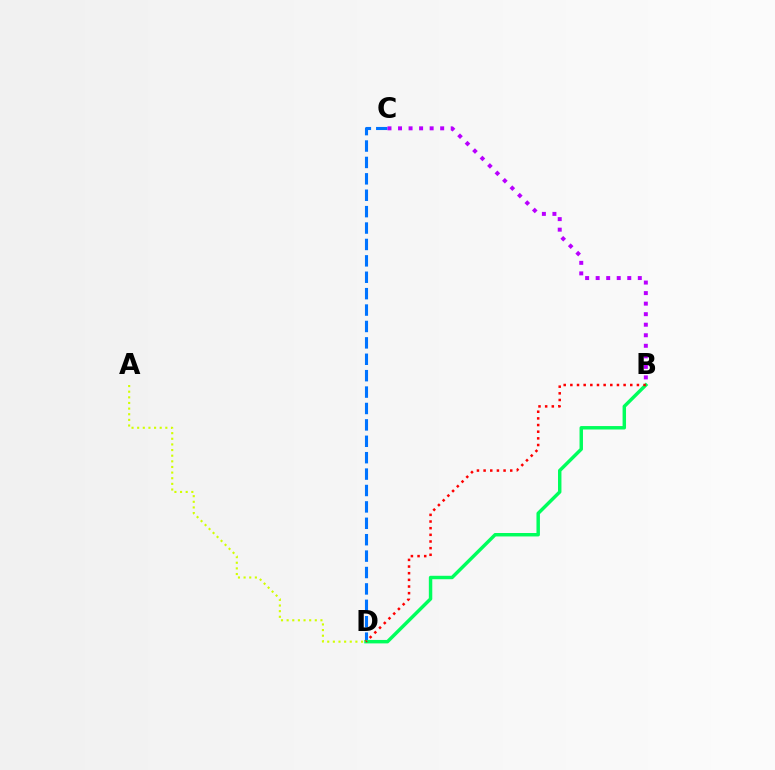{('C', 'D'): [{'color': '#0074ff', 'line_style': 'dashed', 'thickness': 2.23}], ('B', 'C'): [{'color': '#b900ff', 'line_style': 'dotted', 'thickness': 2.86}], ('B', 'D'): [{'color': '#00ff5c', 'line_style': 'solid', 'thickness': 2.48}, {'color': '#ff0000', 'line_style': 'dotted', 'thickness': 1.81}], ('A', 'D'): [{'color': '#d1ff00', 'line_style': 'dotted', 'thickness': 1.53}]}